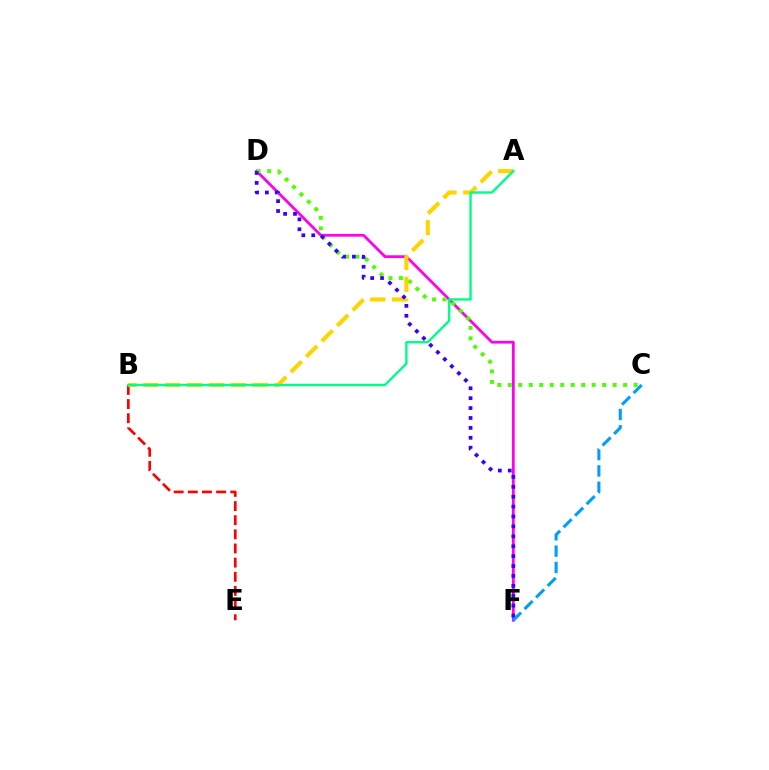{('D', 'F'): [{'color': '#ff00ed', 'line_style': 'solid', 'thickness': 1.99}, {'color': '#3700ff', 'line_style': 'dotted', 'thickness': 2.69}], ('B', 'E'): [{'color': '#ff0000', 'line_style': 'dashed', 'thickness': 1.92}], ('A', 'B'): [{'color': '#ffd500', 'line_style': 'dashed', 'thickness': 2.97}, {'color': '#00ff86', 'line_style': 'solid', 'thickness': 1.72}], ('C', 'D'): [{'color': '#4fff00', 'line_style': 'dotted', 'thickness': 2.85}], ('C', 'F'): [{'color': '#009eff', 'line_style': 'dashed', 'thickness': 2.22}]}